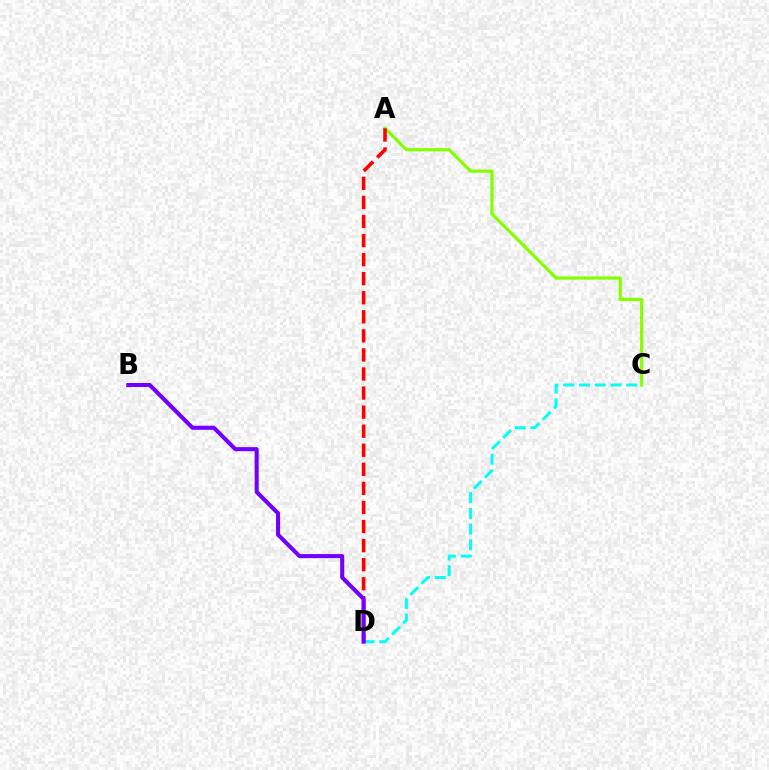{('C', 'D'): [{'color': '#00fff6', 'line_style': 'dashed', 'thickness': 2.14}], ('A', 'C'): [{'color': '#84ff00', 'line_style': 'solid', 'thickness': 2.27}], ('A', 'D'): [{'color': '#ff0000', 'line_style': 'dashed', 'thickness': 2.59}], ('B', 'D'): [{'color': '#7200ff', 'line_style': 'solid', 'thickness': 2.92}]}